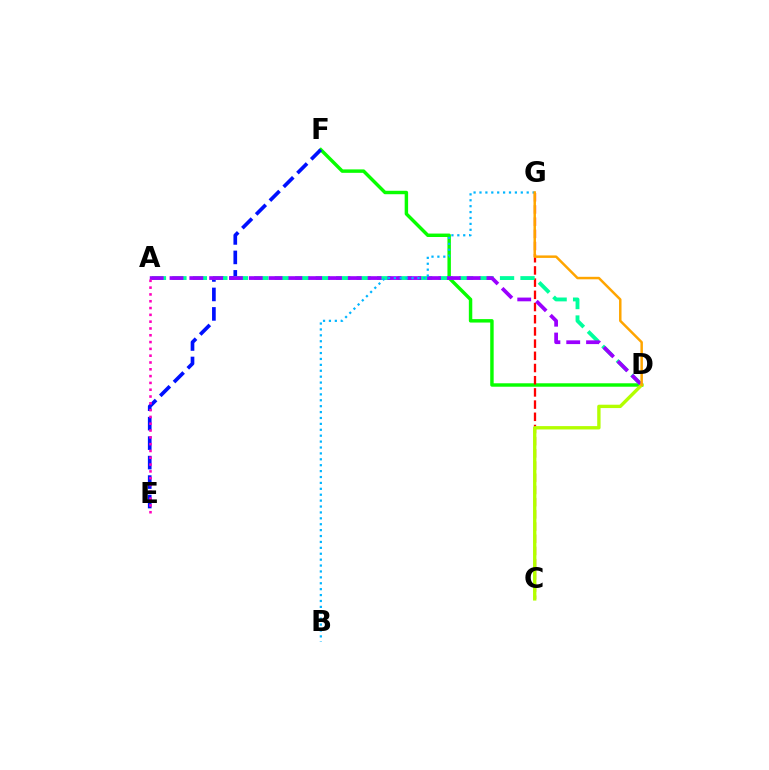{('D', 'F'): [{'color': '#08ff00', 'line_style': 'solid', 'thickness': 2.48}], ('C', 'G'): [{'color': '#ff0000', 'line_style': 'dashed', 'thickness': 1.66}], ('E', 'F'): [{'color': '#0010ff', 'line_style': 'dashed', 'thickness': 2.65}], ('A', 'D'): [{'color': '#00ff9d', 'line_style': 'dashed', 'thickness': 2.78}, {'color': '#9b00ff', 'line_style': 'dashed', 'thickness': 2.69}], ('B', 'G'): [{'color': '#00b5ff', 'line_style': 'dotted', 'thickness': 1.6}], ('C', 'D'): [{'color': '#b3ff00', 'line_style': 'solid', 'thickness': 2.41}], ('D', 'G'): [{'color': '#ffa500', 'line_style': 'solid', 'thickness': 1.79}], ('A', 'E'): [{'color': '#ff00bd', 'line_style': 'dotted', 'thickness': 1.85}]}